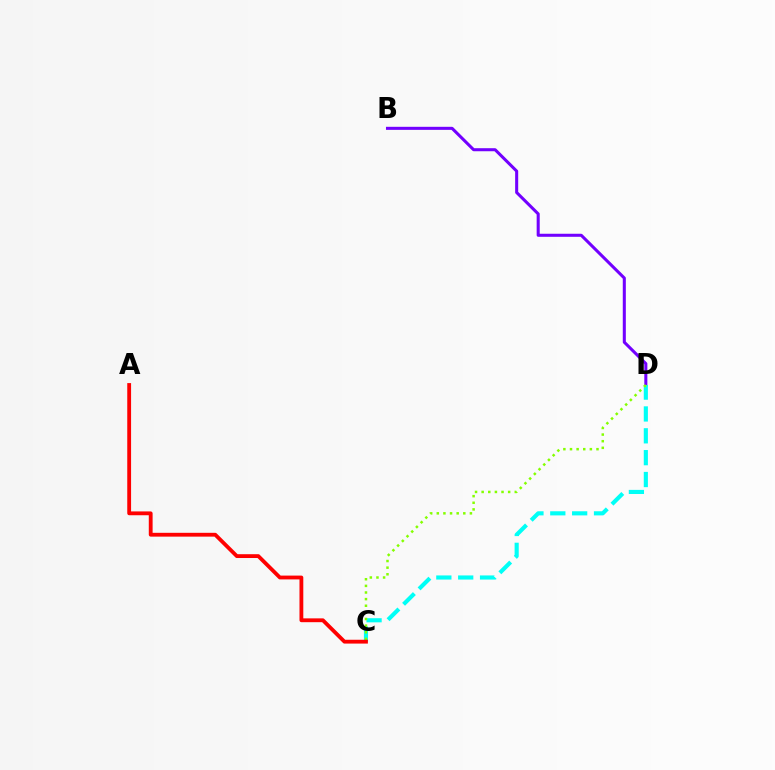{('B', 'D'): [{'color': '#7200ff', 'line_style': 'solid', 'thickness': 2.2}], ('C', 'D'): [{'color': '#00fff6', 'line_style': 'dashed', 'thickness': 2.97}, {'color': '#84ff00', 'line_style': 'dotted', 'thickness': 1.8}], ('A', 'C'): [{'color': '#ff0000', 'line_style': 'solid', 'thickness': 2.75}]}